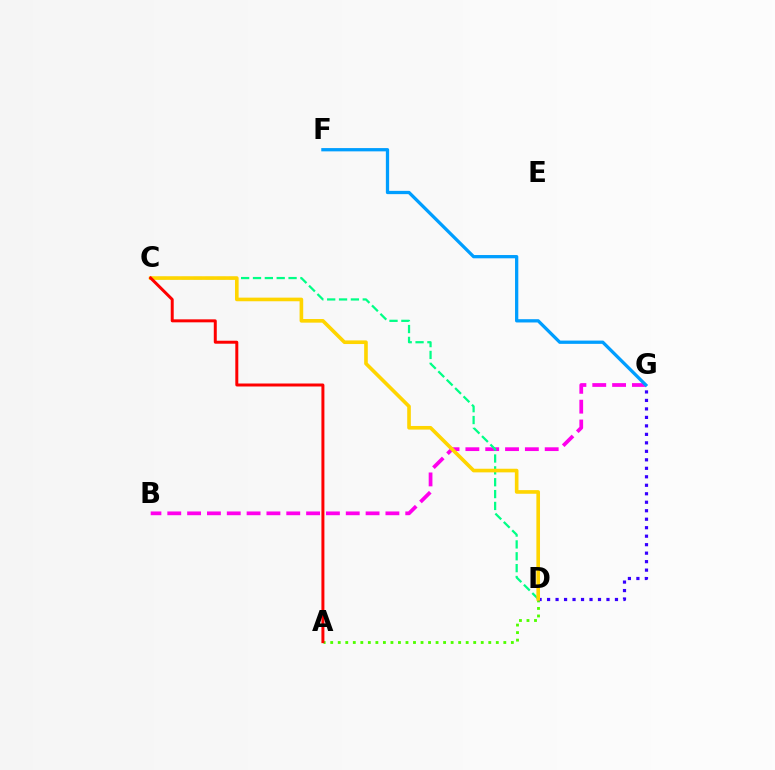{('B', 'G'): [{'color': '#ff00ed', 'line_style': 'dashed', 'thickness': 2.69}], ('C', 'D'): [{'color': '#00ff86', 'line_style': 'dashed', 'thickness': 1.61}, {'color': '#ffd500', 'line_style': 'solid', 'thickness': 2.61}], ('A', 'D'): [{'color': '#4fff00', 'line_style': 'dotted', 'thickness': 2.04}], ('D', 'G'): [{'color': '#3700ff', 'line_style': 'dotted', 'thickness': 2.31}], ('F', 'G'): [{'color': '#009eff', 'line_style': 'solid', 'thickness': 2.36}], ('A', 'C'): [{'color': '#ff0000', 'line_style': 'solid', 'thickness': 2.15}]}